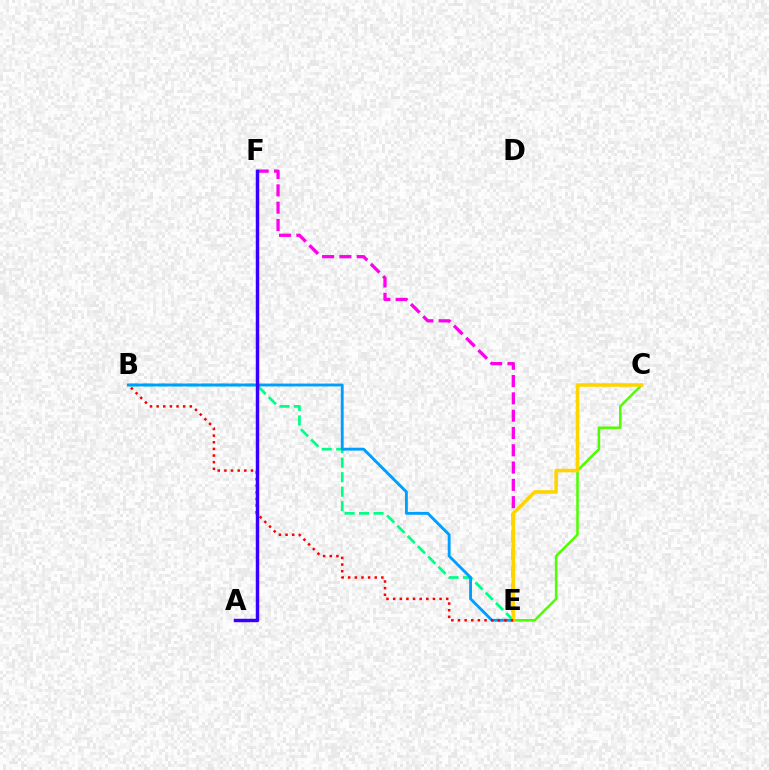{('C', 'E'): [{'color': '#4fff00', 'line_style': 'solid', 'thickness': 1.83}, {'color': '#ffd500', 'line_style': 'solid', 'thickness': 2.57}], ('E', 'F'): [{'color': '#ff00ed', 'line_style': 'dashed', 'thickness': 2.35}], ('B', 'E'): [{'color': '#00ff86', 'line_style': 'dashed', 'thickness': 1.97}, {'color': '#009eff', 'line_style': 'solid', 'thickness': 2.07}, {'color': '#ff0000', 'line_style': 'dotted', 'thickness': 1.8}], ('A', 'F'): [{'color': '#3700ff', 'line_style': 'solid', 'thickness': 2.49}]}